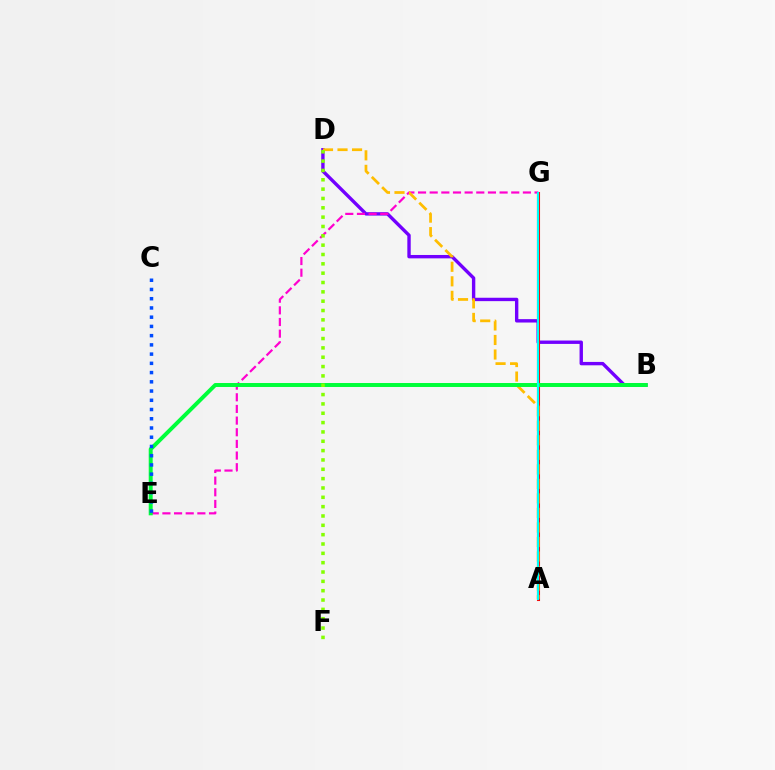{('B', 'D'): [{'color': '#7200ff', 'line_style': 'solid', 'thickness': 2.43}], ('E', 'G'): [{'color': '#ff00cf', 'line_style': 'dashed', 'thickness': 1.58}], ('A', 'G'): [{'color': '#ff0000', 'line_style': 'solid', 'thickness': 2.22}, {'color': '#00fff6', 'line_style': 'solid', 'thickness': 1.54}], ('A', 'D'): [{'color': '#ffbd00', 'line_style': 'dashed', 'thickness': 1.97}], ('B', 'E'): [{'color': '#00ff39', 'line_style': 'solid', 'thickness': 2.85}], ('C', 'E'): [{'color': '#004bff', 'line_style': 'dotted', 'thickness': 2.51}], ('D', 'F'): [{'color': '#84ff00', 'line_style': 'dotted', 'thickness': 2.54}]}